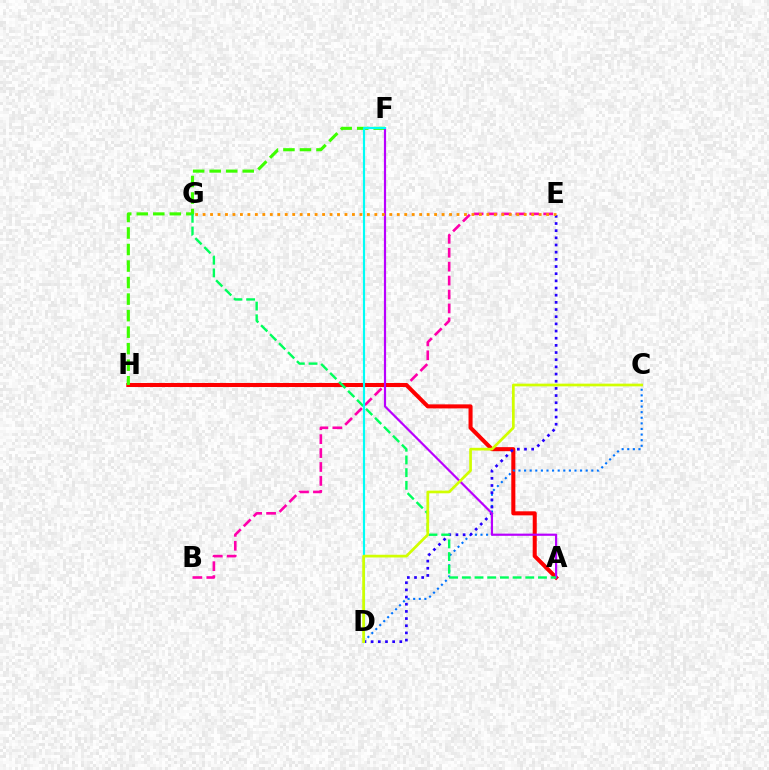{('B', 'E'): [{'color': '#ff00ac', 'line_style': 'dashed', 'thickness': 1.89}], ('A', 'H'): [{'color': '#ff0000', 'line_style': 'solid', 'thickness': 2.91}], ('C', 'D'): [{'color': '#0074ff', 'line_style': 'dotted', 'thickness': 1.52}, {'color': '#d1ff00', 'line_style': 'solid', 'thickness': 1.95}], ('F', 'H'): [{'color': '#3dff00', 'line_style': 'dashed', 'thickness': 2.24}], ('D', 'E'): [{'color': '#2500ff', 'line_style': 'dotted', 'thickness': 1.95}], ('A', 'F'): [{'color': '#b900ff', 'line_style': 'solid', 'thickness': 1.57}], ('A', 'G'): [{'color': '#00ff5c', 'line_style': 'dashed', 'thickness': 1.72}], ('D', 'F'): [{'color': '#00fff6', 'line_style': 'solid', 'thickness': 1.56}], ('E', 'G'): [{'color': '#ff9400', 'line_style': 'dotted', 'thickness': 2.03}]}